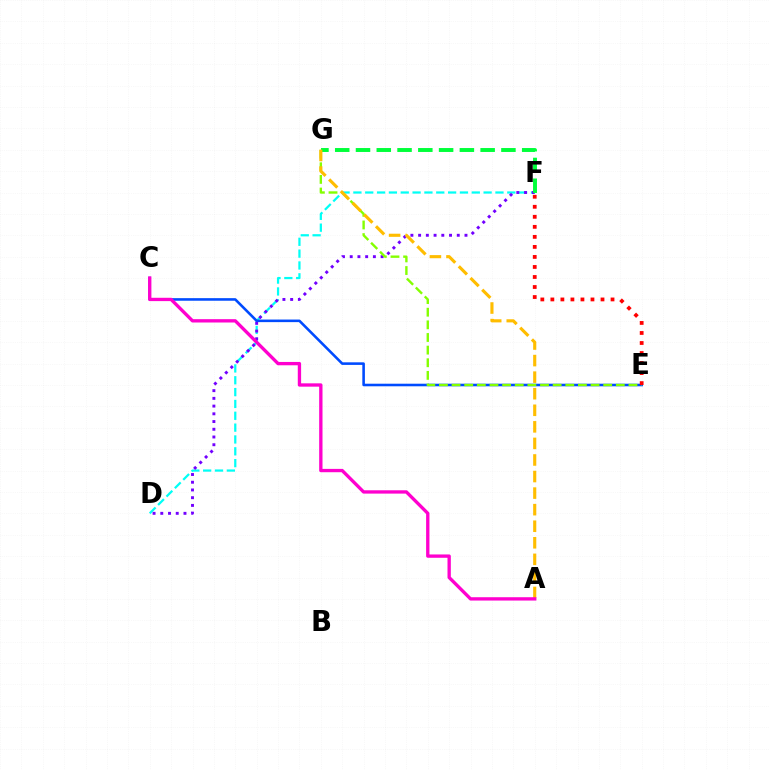{('D', 'F'): [{'color': '#00fff6', 'line_style': 'dashed', 'thickness': 1.61}, {'color': '#7200ff', 'line_style': 'dotted', 'thickness': 2.1}], ('C', 'E'): [{'color': '#004bff', 'line_style': 'solid', 'thickness': 1.86}], ('F', 'G'): [{'color': '#00ff39', 'line_style': 'dashed', 'thickness': 2.82}], ('E', 'G'): [{'color': '#84ff00', 'line_style': 'dashed', 'thickness': 1.72}], ('A', 'G'): [{'color': '#ffbd00', 'line_style': 'dashed', 'thickness': 2.25}], ('A', 'C'): [{'color': '#ff00cf', 'line_style': 'solid', 'thickness': 2.4}], ('E', 'F'): [{'color': '#ff0000', 'line_style': 'dotted', 'thickness': 2.72}]}